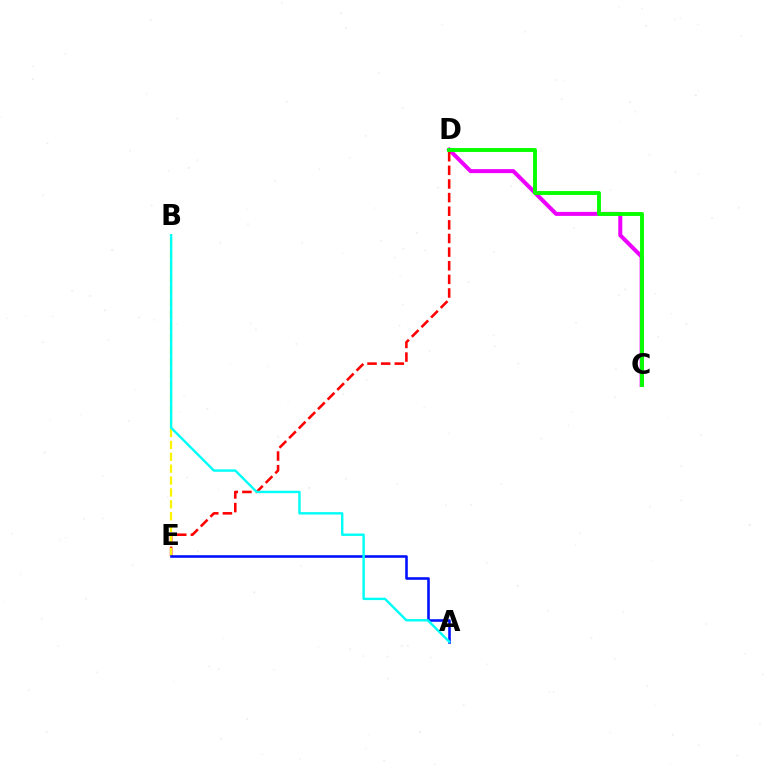{('C', 'D'): [{'color': '#ee00ff', 'line_style': 'solid', 'thickness': 2.89}, {'color': '#08ff00', 'line_style': 'solid', 'thickness': 2.81}], ('D', 'E'): [{'color': '#ff0000', 'line_style': 'dashed', 'thickness': 1.85}], ('B', 'E'): [{'color': '#fcf500', 'line_style': 'dashed', 'thickness': 1.61}], ('A', 'E'): [{'color': '#0010ff', 'line_style': 'solid', 'thickness': 1.86}], ('A', 'B'): [{'color': '#00fff6', 'line_style': 'solid', 'thickness': 1.73}]}